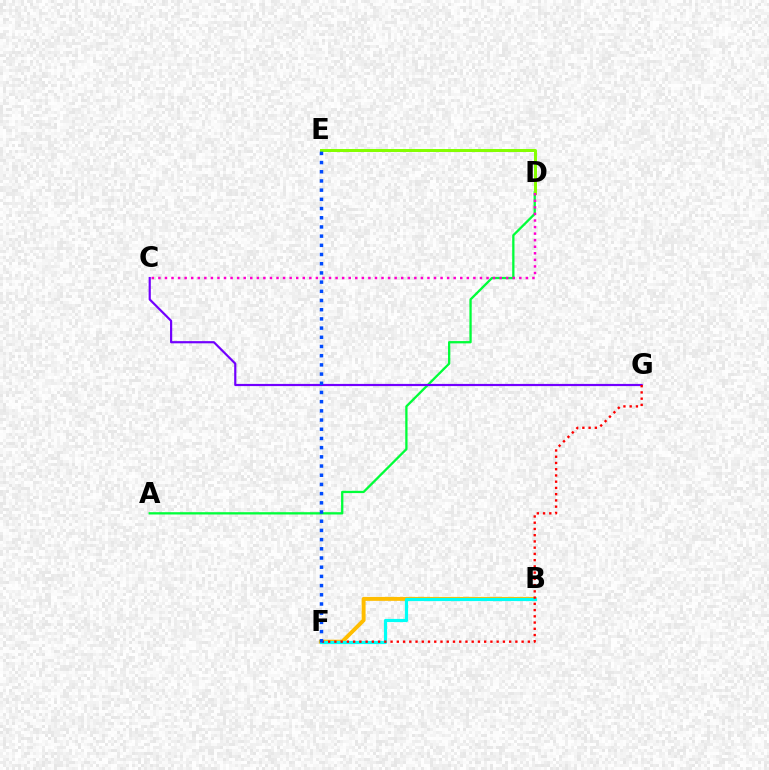{('B', 'F'): [{'color': '#ffbd00', 'line_style': 'solid', 'thickness': 2.82}, {'color': '#00fff6', 'line_style': 'solid', 'thickness': 2.29}], ('A', 'D'): [{'color': '#00ff39', 'line_style': 'solid', 'thickness': 1.65}], ('C', 'G'): [{'color': '#7200ff', 'line_style': 'solid', 'thickness': 1.57}], ('D', 'E'): [{'color': '#84ff00', 'line_style': 'solid', 'thickness': 2.15}], ('F', 'G'): [{'color': '#ff0000', 'line_style': 'dotted', 'thickness': 1.7}], ('C', 'D'): [{'color': '#ff00cf', 'line_style': 'dotted', 'thickness': 1.78}], ('E', 'F'): [{'color': '#004bff', 'line_style': 'dotted', 'thickness': 2.5}]}